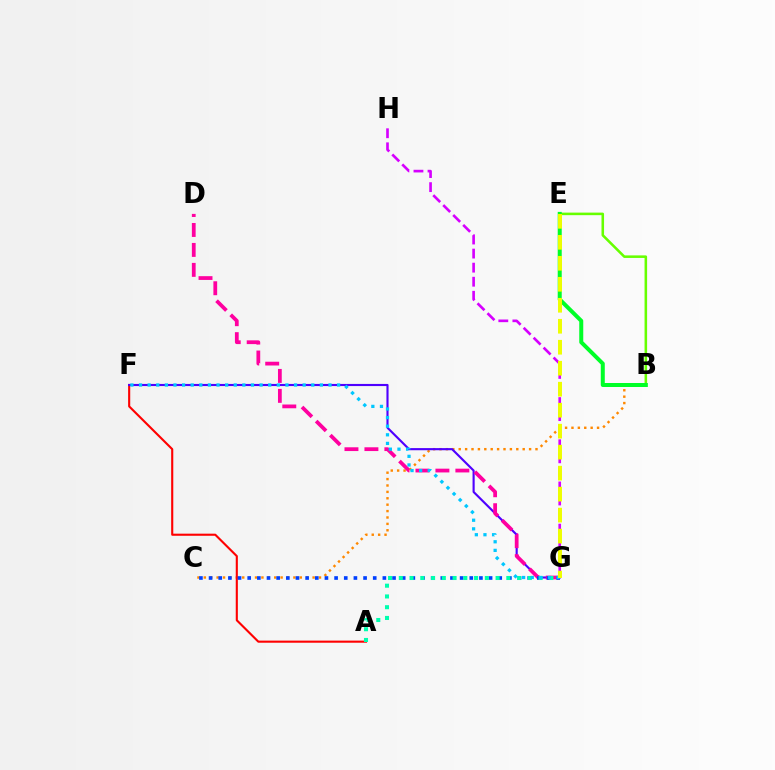{('B', 'C'): [{'color': '#ff8800', 'line_style': 'dotted', 'thickness': 1.74}], ('B', 'E'): [{'color': '#66ff00', 'line_style': 'solid', 'thickness': 1.84}, {'color': '#00ff27', 'line_style': 'solid', 'thickness': 2.88}], ('A', 'F'): [{'color': '#ff0000', 'line_style': 'solid', 'thickness': 1.52}], ('F', 'G'): [{'color': '#4f00ff', 'line_style': 'solid', 'thickness': 1.54}, {'color': '#00c7ff', 'line_style': 'dotted', 'thickness': 2.34}], ('D', 'G'): [{'color': '#ff00a0', 'line_style': 'dashed', 'thickness': 2.71}], ('C', 'G'): [{'color': '#003fff', 'line_style': 'dotted', 'thickness': 2.62}], ('G', 'H'): [{'color': '#d600ff', 'line_style': 'dashed', 'thickness': 1.91}], ('A', 'G'): [{'color': '#00ffaf', 'line_style': 'dotted', 'thickness': 2.92}], ('E', 'G'): [{'color': '#eeff00', 'line_style': 'dashed', 'thickness': 2.85}]}